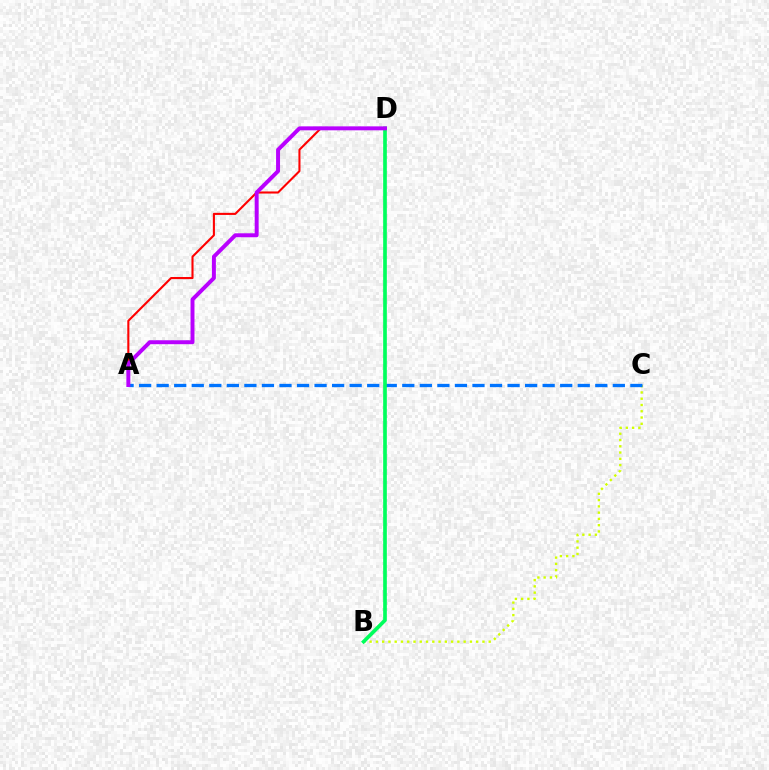{('B', 'C'): [{'color': '#d1ff00', 'line_style': 'dotted', 'thickness': 1.7}], ('A', 'C'): [{'color': '#0074ff', 'line_style': 'dashed', 'thickness': 2.38}], ('A', 'D'): [{'color': '#ff0000', 'line_style': 'solid', 'thickness': 1.51}, {'color': '#b900ff', 'line_style': 'solid', 'thickness': 2.85}], ('B', 'D'): [{'color': '#00ff5c', 'line_style': 'solid', 'thickness': 2.64}]}